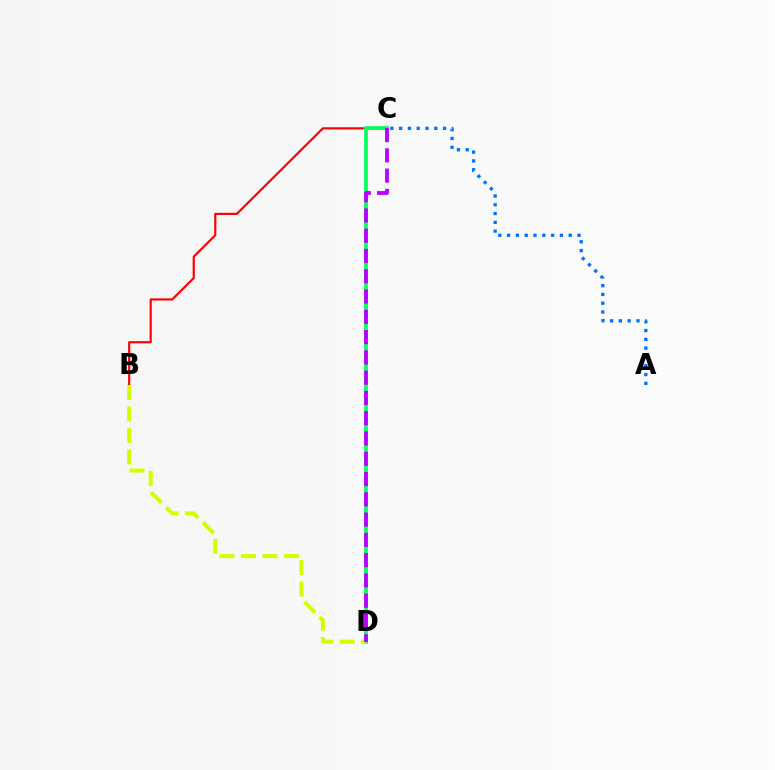{('B', 'C'): [{'color': '#ff0000', 'line_style': 'solid', 'thickness': 1.56}], ('A', 'C'): [{'color': '#0074ff', 'line_style': 'dotted', 'thickness': 2.39}], ('C', 'D'): [{'color': '#00ff5c', 'line_style': 'solid', 'thickness': 2.67}, {'color': '#b900ff', 'line_style': 'dashed', 'thickness': 2.75}], ('B', 'D'): [{'color': '#d1ff00', 'line_style': 'dashed', 'thickness': 2.92}]}